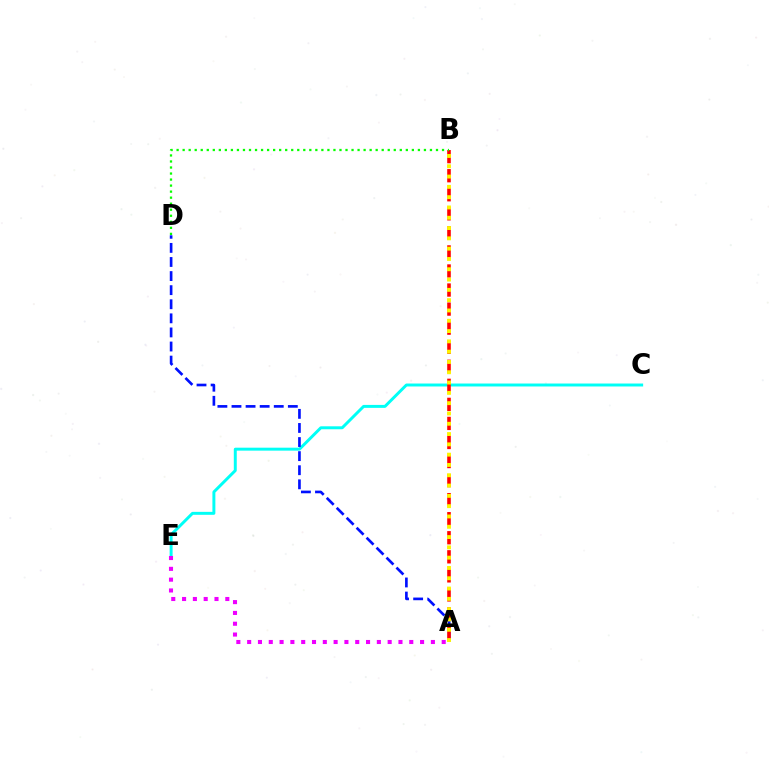{('C', 'E'): [{'color': '#00fff6', 'line_style': 'solid', 'thickness': 2.13}], ('A', 'D'): [{'color': '#0010ff', 'line_style': 'dashed', 'thickness': 1.91}], ('A', 'B'): [{'color': '#ff0000', 'line_style': 'dashed', 'thickness': 2.59}, {'color': '#fcf500', 'line_style': 'dotted', 'thickness': 2.8}], ('B', 'D'): [{'color': '#08ff00', 'line_style': 'dotted', 'thickness': 1.64}], ('A', 'E'): [{'color': '#ee00ff', 'line_style': 'dotted', 'thickness': 2.94}]}